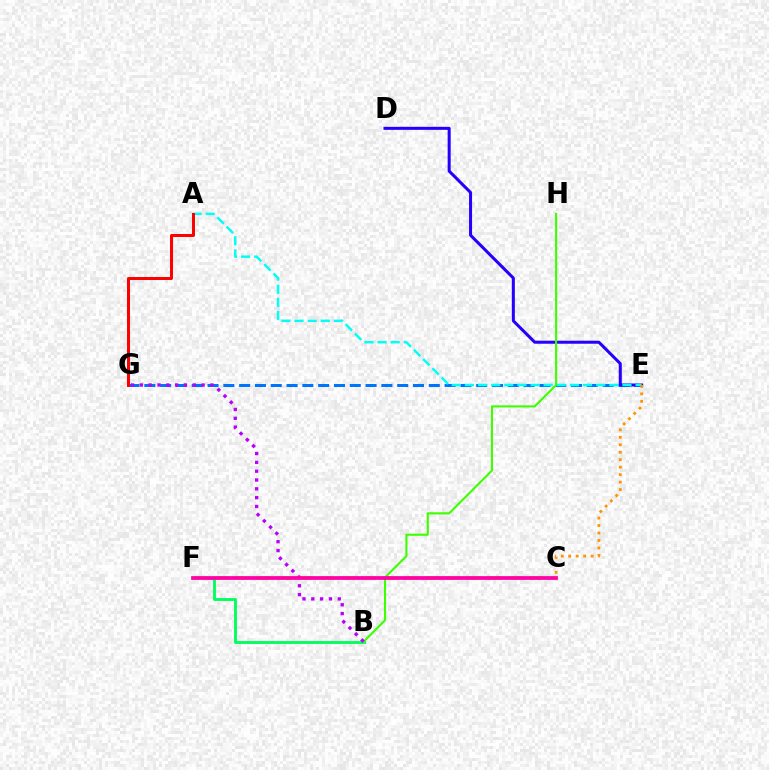{('B', 'F'): [{'color': '#00ff5c', 'line_style': 'solid', 'thickness': 2.05}], ('E', 'G'): [{'color': '#0074ff', 'line_style': 'dashed', 'thickness': 2.15}], ('D', 'E'): [{'color': '#2500ff', 'line_style': 'solid', 'thickness': 2.18}], ('C', 'F'): [{'color': '#d1ff00', 'line_style': 'dashed', 'thickness': 2.86}, {'color': '#ff00ac', 'line_style': 'solid', 'thickness': 2.69}], ('A', 'E'): [{'color': '#00fff6', 'line_style': 'dashed', 'thickness': 1.78}], ('C', 'E'): [{'color': '#ff9400', 'line_style': 'dotted', 'thickness': 2.03}], ('B', 'H'): [{'color': '#3dff00', 'line_style': 'solid', 'thickness': 1.52}], ('B', 'G'): [{'color': '#b900ff', 'line_style': 'dotted', 'thickness': 2.4}], ('A', 'G'): [{'color': '#ff0000', 'line_style': 'solid', 'thickness': 2.17}]}